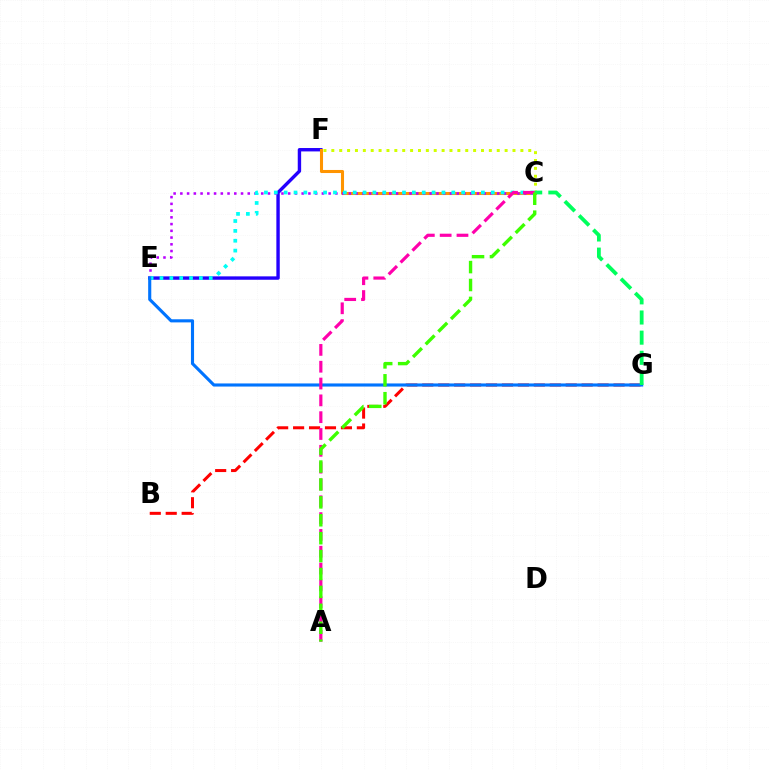{('E', 'F'): [{'color': '#2500ff', 'line_style': 'solid', 'thickness': 2.44}], ('C', 'F'): [{'color': '#ff9400', 'line_style': 'solid', 'thickness': 2.21}, {'color': '#d1ff00', 'line_style': 'dotted', 'thickness': 2.14}], ('C', 'E'): [{'color': '#b900ff', 'line_style': 'dotted', 'thickness': 1.83}, {'color': '#00fff6', 'line_style': 'dotted', 'thickness': 2.68}], ('B', 'G'): [{'color': '#ff0000', 'line_style': 'dashed', 'thickness': 2.17}], ('E', 'G'): [{'color': '#0074ff', 'line_style': 'solid', 'thickness': 2.24}], ('A', 'C'): [{'color': '#ff00ac', 'line_style': 'dashed', 'thickness': 2.29}, {'color': '#3dff00', 'line_style': 'dashed', 'thickness': 2.43}], ('C', 'G'): [{'color': '#00ff5c', 'line_style': 'dashed', 'thickness': 2.74}]}